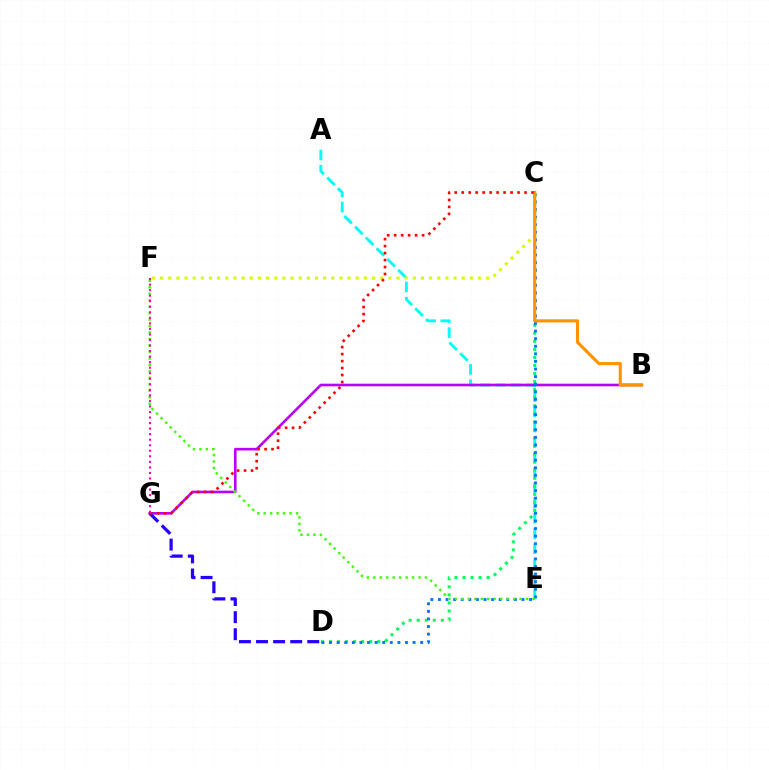{('A', 'E'): [{'color': '#00fff6', 'line_style': 'dashed', 'thickness': 2.07}], ('C', 'D'): [{'color': '#00ff5c', 'line_style': 'dotted', 'thickness': 2.19}, {'color': '#0074ff', 'line_style': 'dotted', 'thickness': 2.06}], ('B', 'G'): [{'color': '#b900ff', 'line_style': 'solid', 'thickness': 1.89}], ('E', 'F'): [{'color': '#3dff00', 'line_style': 'dotted', 'thickness': 1.76}], ('C', 'F'): [{'color': '#d1ff00', 'line_style': 'dotted', 'thickness': 2.22}], ('D', 'G'): [{'color': '#2500ff', 'line_style': 'dashed', 'thickness': 2.32}], ('B', 'C'): [{'color': '#ff9400', 'line_style': 'solid', 'thickness': 2.24}], ('C', 'G'): [{'color': '#ff0000', 'line_style': 'dotted', 'thickness': 1.9}], ('F', 'G'): [{'color': '#ff00ac', 'line_style': 'dotted', 'thickness': 1.51}]}